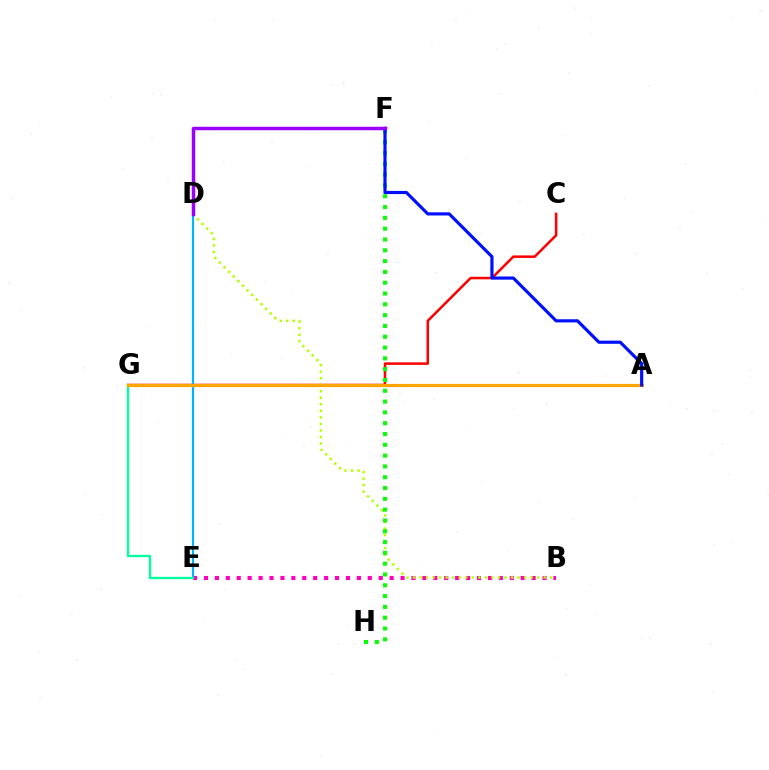{('B', 'E'): [{'color': '#ff00bd', 'line_style': 'dotted', 'thickness': 2.97}], ('C', 'G'): [{'color': '#ff0000', 'line_style': 'solid', 'thickness': 1.81}], ('B', 'D'): [{'color': '#b3ff00', 'line_style': 'dotted', 'thickness': 1.78}], ('F', 'H'): [{'color': '#08ff00', 'line_style': 'dotted', 'thickness': 2.94}], ('D', 'E'): [{'color': '#00b5ff', 'line_style': 'solid', 'thickness': 1.58}], ('E', 'G'): [{'color': '#00ff9d', 'line_style': 'solid', 'thickness': 1.67}], ('A', 'G'): [{'color': '#ffa500', 'line_style': 'solid', 'thickness': 2.29}], ('A', 'F'): [{'color': '#0010ff', 'line_style': 'solid', 'thickness': 2.28}], ('D', 'F'): [{'color': '#9b00ff', 'line_style': 'solid', 'thickness': 2.5}]}